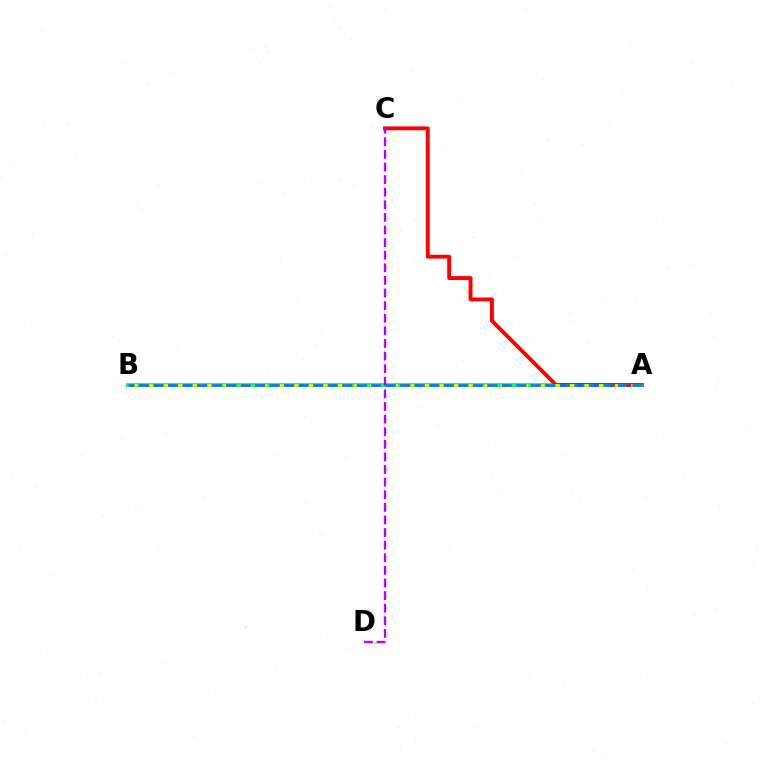{('A', 'B'): [{'color': '#00ff5c', 'line_style': 'solid', 'thickness': 2.78}, {'color': '#d1ff00', 'line_style': 'dashed', 'thickness': 2.22}, {'color': '#0074ff', 'line_style': 'dashed', 'thickness': 1.97}], ('A', 'C'): [{'color': '#ff0000', 'line_style': 'solid', 'thickness': 2.8}], ('C', 'D'): [{'color': '#b900ff', 'line_style': 'dashed', 'thickness': 1.71}]}